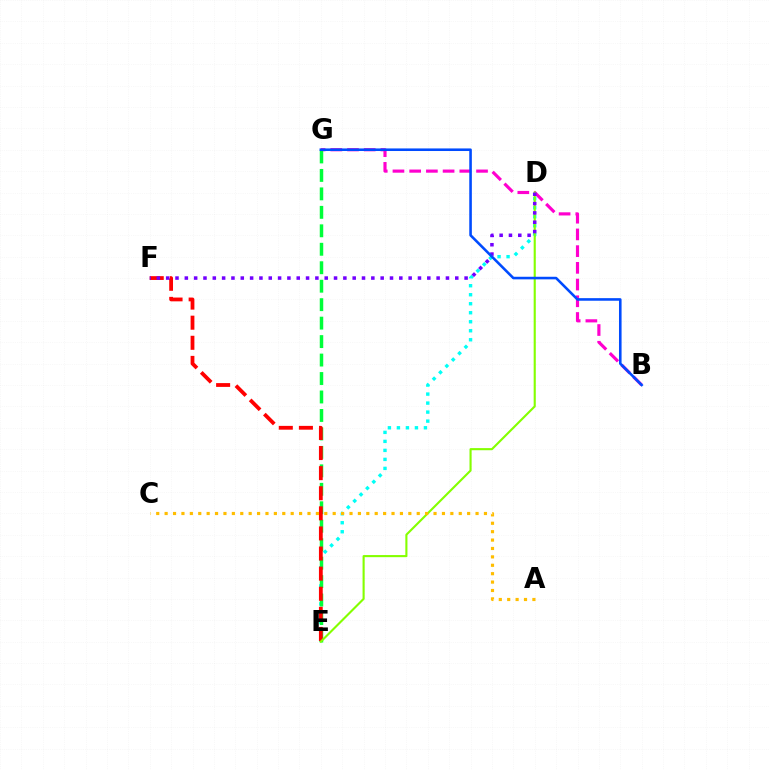{('D', 'E'): [{'color': '#00fff6', 'line_style': 'dotted', 'thickness': 2.45}, {'color': '#84ff00', 'line_style': 'solid', 'thickness': 1.52}], ('B', 'G'): [{'color': '#ff00cf', 'line_style': 'dashed', 'thickness': 2.27}, {'color': '#004bff', 'line_style': 'solid', 'thickness': 1.86}], ('E', 'G'): [{'color': '#00ff39', 'line_style': 'dashed', 'thickness': 2.51}], ('E', 'F'): [{'color': '#ff0000', 'line_style': 'dashed', 'thickness': 2.73}], ('D', 'F'): [{'color': '#7200ff', 'line_style': 'dotted', 'thickness': 2.53}], ('A', 'C'): [{'color': '#ffbd00', 'line_style': 'dotted', 'thickness': 2.28}]}